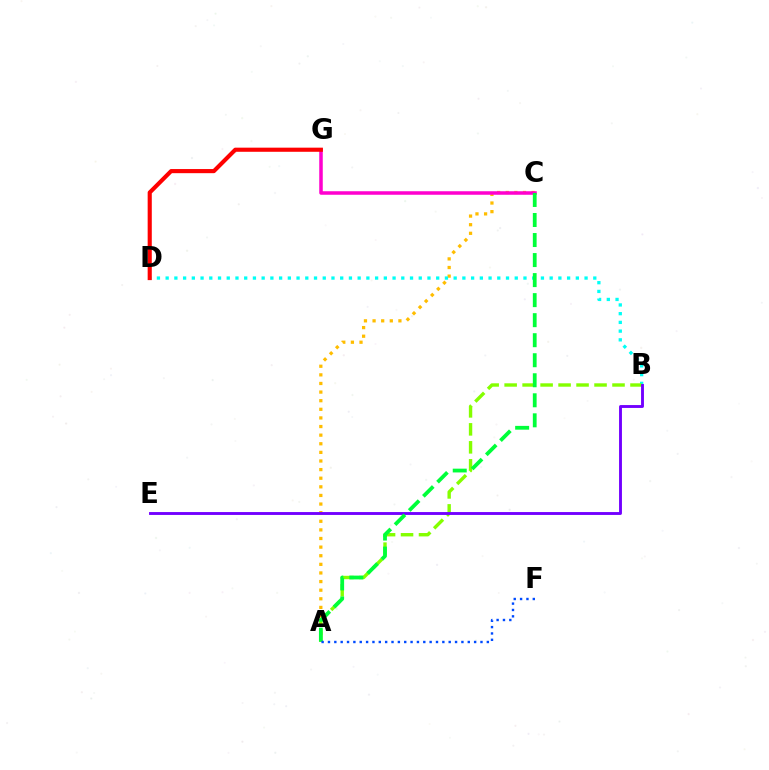{('A', 'C'): [{'color': '#ffbd00', 'line_style': 'dotted', 'thickness': 2.34}, {'color': '#00ff39', 'line_style': 'dashed', 'thickness': 2.72}], ('B', 'D'): [{'color': '#00fff6', 'line_style': 'dotted', 'thickness': 2.37}], ('A', 'B'): [{'color': '#84ff00', 'line_style': 'dashed', 'thickness': 2.44}], ('C', 'G'): [{'color': '#ff00cf', 'line_style': 'solid', 'thickness': 2.54}], ('B', 'E'): [{'color': '#7200ff', 'line_style': 'solid', 'thickness': 2.07}], ('A', 'F'): [{'color': '#004bff', 'line_style': 'dotted', 'thickness': 1.73}], ('D', 'G'): [{'color': '#ff0000', 'line_style': 'solid', 'thickness': 2.97}]}